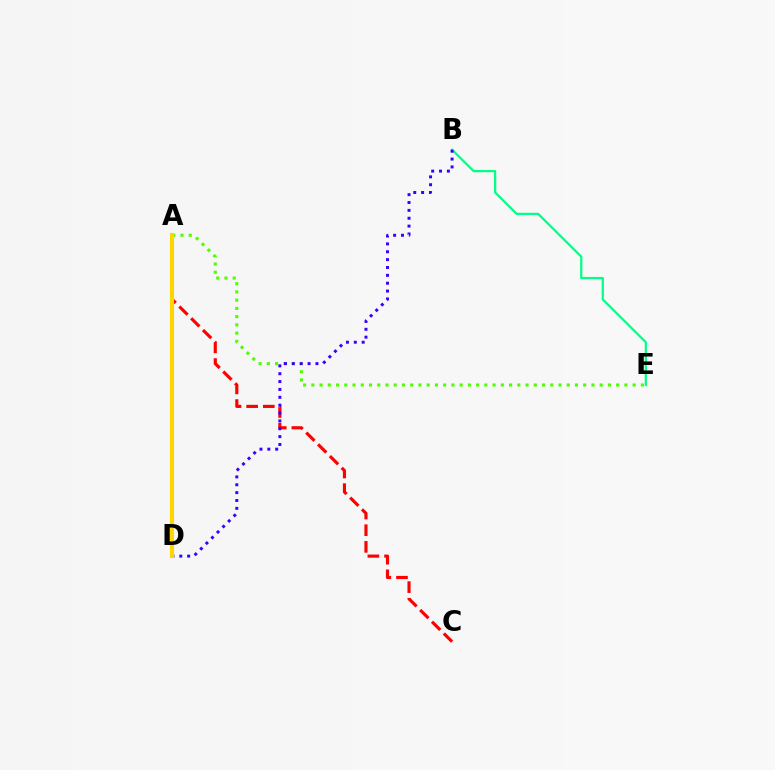{('A', 'C'): [{'color': '#ff0000', 'line_style': 'dashed', 'thickness': 2.26}], ('B', 'E'): [{'color': '#00ff86', 'line_style': 'solid', 'thickness': 1.6}], ('A', 'D'): [{'color': '#009eff', 'line_style': 'dotted', 'thickness': 2.08}, {'color': '#ff00ed', 'line_style': 'dotted', 'thickness': 1.68}, {'color': '#ffd500', 'line_style': 'solid', 'thickness': 2.95}], ('A', 'E'): [{'color': '#4fff00', 'line_style': 'dotted', 'thickness': 2.24}], ('B', 'D'): [{'color': '#3700ff', 'line_style': 'dotted', 'thickness': 2.14}]}